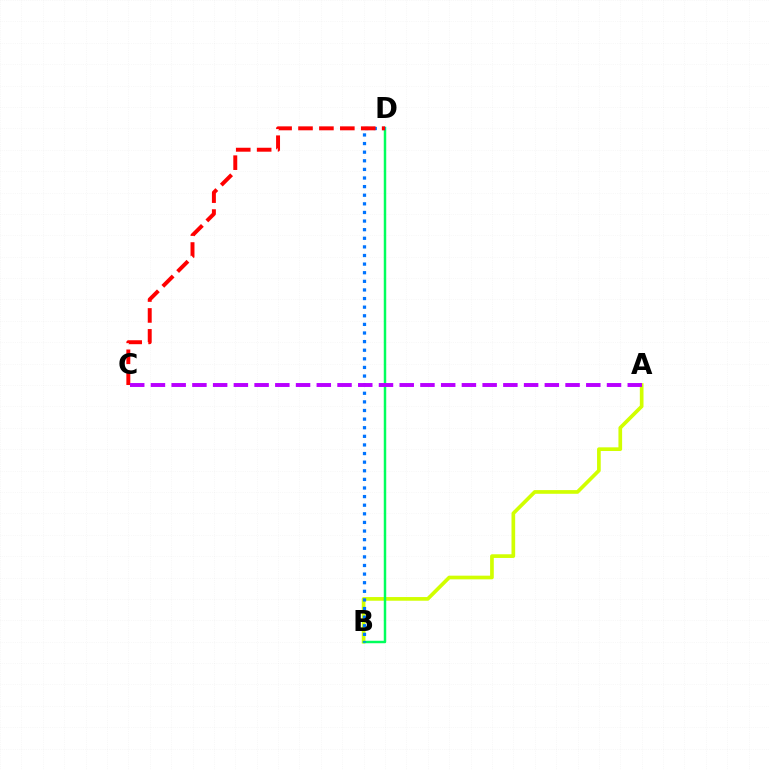{('A', 'B'): [{'color': '#d1ff00', 'line_style': 'solid', 'thickness': 2.65}], ('B', 'D'): [{'color': '#00ff5c', 'line_style': 'solid', 'thickness': 1.78}, {'color': '#0074ff', 'line_style': 'dotted', 'thickness': 2.34}], ('C', 'D'): [{'color': '#ff0000', 'line_style': 'dashed', 'thickness': 2.84}], ('A', 'C'): [{'color': '#b900ff', 'line_style': 'dashed', 'thickness': 2.82}]}